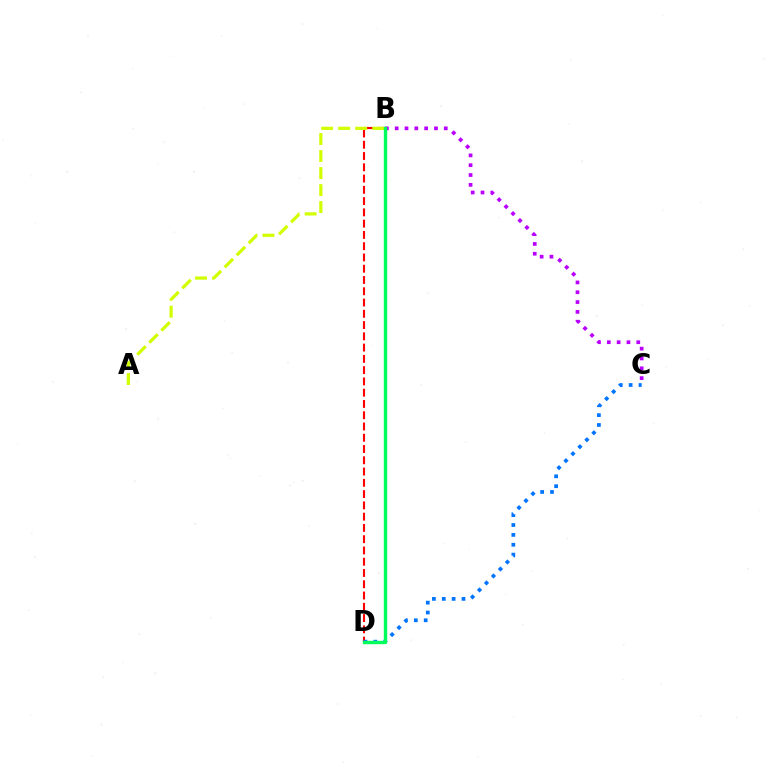{('B', 'C'): [{'color': '#b900ff', 'line_style': 'dotted', 'thickness': 2.67}], ('B', 'D'): [{'color': '#ff0000', 'line_style': 'dashed', 'thickness': 1.53}, {'color': '#00ff5c', 'line_style': 'solid', 'thickness': 2.42}], ('A', 'B'): [{'color': '#d1ff00', 'line_style': 'dashed', 'thickness': 2.31}], ('C', 'D'): [{'color': '#0074ff', 'line_style': 'dotted', 'thickness': 2.68}]}